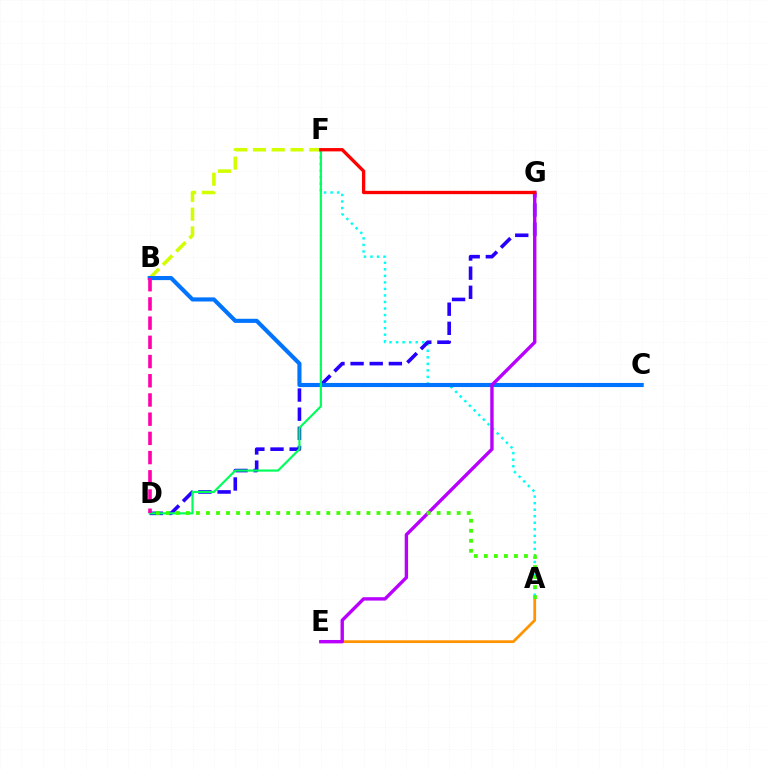{('A', 'F'): [{'color': '#00fff6', 'line_style': 'dotted', 'thickness': 1.78}], ('B', 'F'): [{'color': '#d1ff00', 'line_style': 'dashed', 'thickness': 2.55}], ('D', 'G'): [{'color': '#2500ff', 'line_style': 'dashed', 'thickness': 2.6}], ('A', 'E'): [{'color': '#ff9400', 'line_style': 'solid', 'thickness': 1.98}], ('B', 'C'): [{'color': '#0074ff', 'line_style': 'solid', 'thickness': 2.96}], ('E', 'G'): [{'color': '#b900ff', 'line_style': 'solid', 'thickness': 2.43}], ('D', 'F'): [{'color': '#00ff5c', 'line_style': 'solid', 'thickness': 1.57}], ('F', 'G'): [{'color': '#ff0000', 'line_style': 'solid', 'thickness': 2.39}], ('A', 'D'): [{'color': '#3dff00', 'line_style': 'dotted', 'thickness': 2.72}], ('B', 'D'): [{'color': '#ff00ac', 'line_style': 'dashed', 'thickness': 2.61}]}